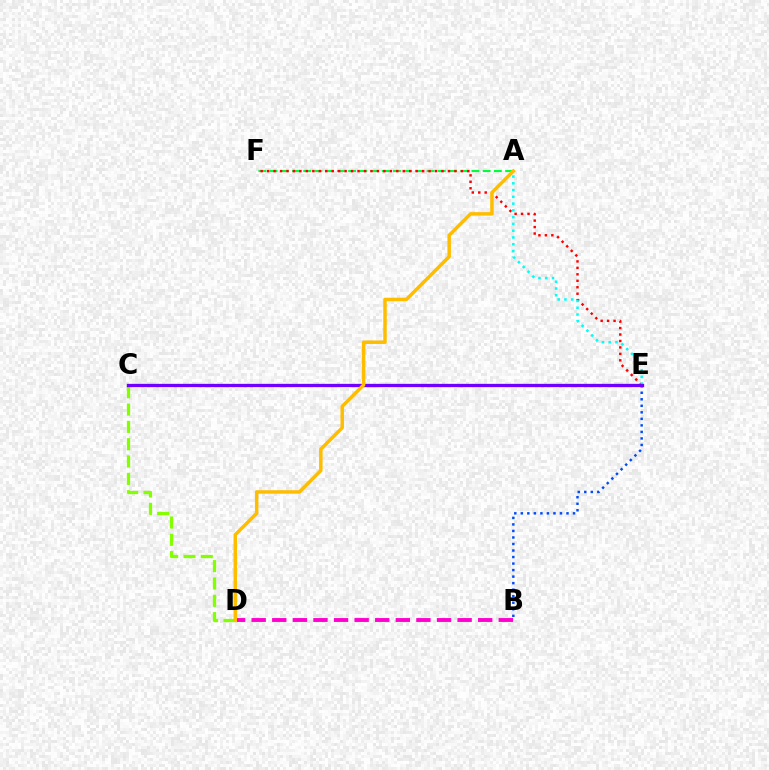{('B', 'E'): [{'color': '#004bff', 'line_style': 'dotted', 'thickness': 1.77}], ('A', 'F'): [{'color': '#00ff39', 'line_style': 'dashed', 'thickness': 1.52}], ('B', 'D'): [{'color': '#ff00cf', 'line_style': 'dashed', 'thickness': 2.8}], ('E', 'F'): [{'color': '#ff0000', 'line_style': 'dotted', 'thickness': 1.75}], ('A', 'E'): [{'color': '#00fff6', 'line_style': 'dotted', 'thickness': 1.84}], ('C', 'D'): [{'color': '#84ff00', 'line_style': 'dashed', 'thickness': 2.35}], ('C', 'E'): [{'color': '#7200ff', 'line_style': 'solid', 'thickness': 2.39}], ('A', 'D'): [{'color': '#ffbd00', 'line_style': 'solid', 'thickness': 2.51}]}